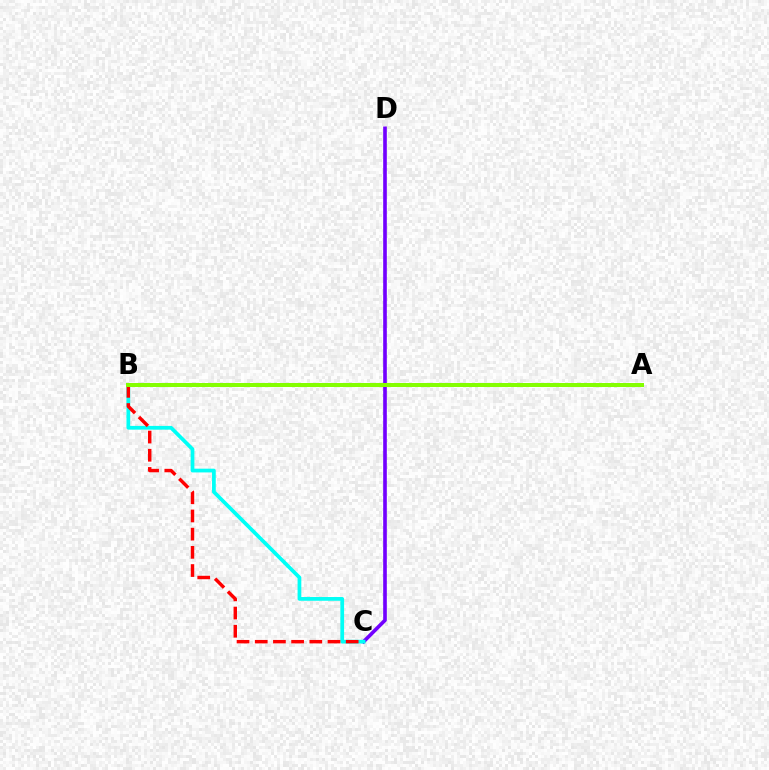{('C', 'D'): [{'color': '#7200ff', 'line_style': 'solid', 'thickness': 2.62}], ('B', 'C'): [{'color': '#00fff6', 'line_style': 'solid', 'thickness': 2.69}, {'color': '#ff0000', 'line_style': 'dashed', 'thickness': 2.47}], ('A', 'B'): [{'color': '#84ff00', 'line_style': 'solid', 'thickness': 2.87}]}